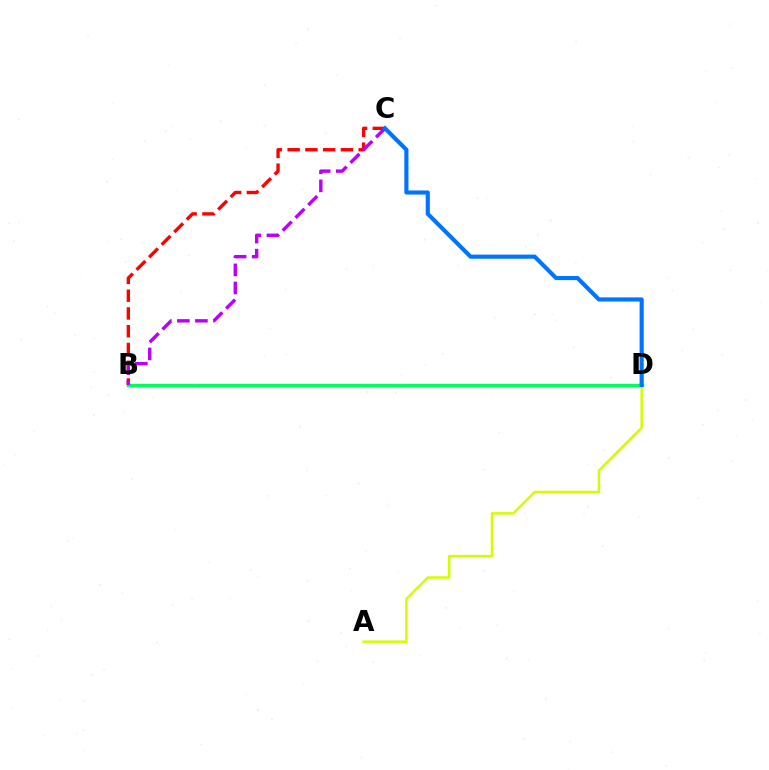{('B', 'D'): [{'color': '#00ff5c', 'line_style': 'solid', 'thickness': 2.47}], ('A', 'D'): [{'color': '#d1ff00', 'line_style': 'solid', 'thickness': 1.8}], ('B', 'C'): [{'color': '#ff0000', 'line_style': 'dashed', 'thickness': 2.41}, {'color': '#b900ff', 'line_style': 'dashed', 'thickness': 2.45}], ('C', 'D'): [{'color': '#0074ff', 'line_style': 'solid', 'thickness': 2.97}]}